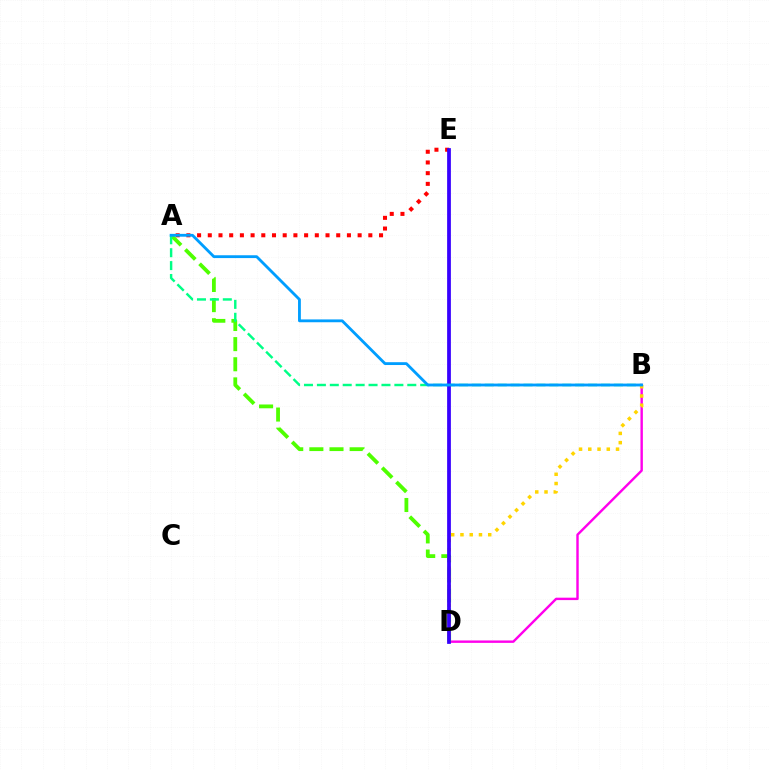{('B', 'D'): [{'color': '#ff00ed', 'line_style': 'solid', 'thickness': 1.74}, {'color': '#ffd500', 'line_style': 'dotted', 'thickness': 2.51}], ('A', 'E'): [{'color': '#ff0000', 'line_style': 'dotted', 'thickness': 2.91}], ('A', 'D'): [{'color': '#4fff00', 'line_style': 'dashed', 'thickness': 2.74}], ('A', 'B'): [{'color': '#00ff86', 'line_style': 'dashed', 'thickness': 1.75}, {'color': '#009eff', 'line_style': 'solid', 'thickness': 2.04}], ('D', 'E'): [{'color': '#3700ff', 'line_style': 'solid', 'thickness': 2.7}]}